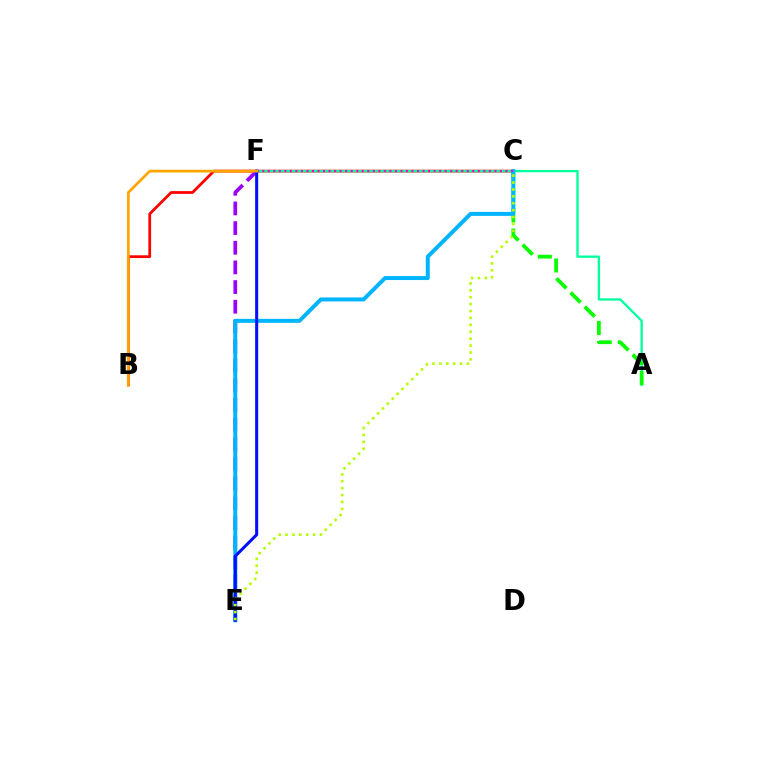{('B', 'C'): [{'color': '#ff0000', 'line_style': 'solid', 'thickness': 1.99}], ('E', 'F'): [{'color': '#9b00ff', 'line_style': 'dashed', 'thickness': 2.67}, {'color': '#0010ff', 'line_style': 'solid', 'thickness': 2.19}], ('A', 'F'): [{'color': '#00ff9d', 'line_style': 'solid', 'thickness': 1.68}], ('A', 'C'): [{'color': '#08ff00', 'line_style': 'dashed', 'thickness': 2.73}], ('C', 'E'): [{'color': '#00b5ff', 'line_style': 'solid', 'thickness': 2.86}, {'color': '#b3ff00', 'line_style': 'dotted', 'thickness': 1.88}], ('C', 'F'): [{'color': '#ff00bd', 'line_style': 'dotted', 'thickness': 1.5}], ('B', 'F'): [{'color': '#ffa500', 'line_style': 'solid', 'thickness': 1.96}]}